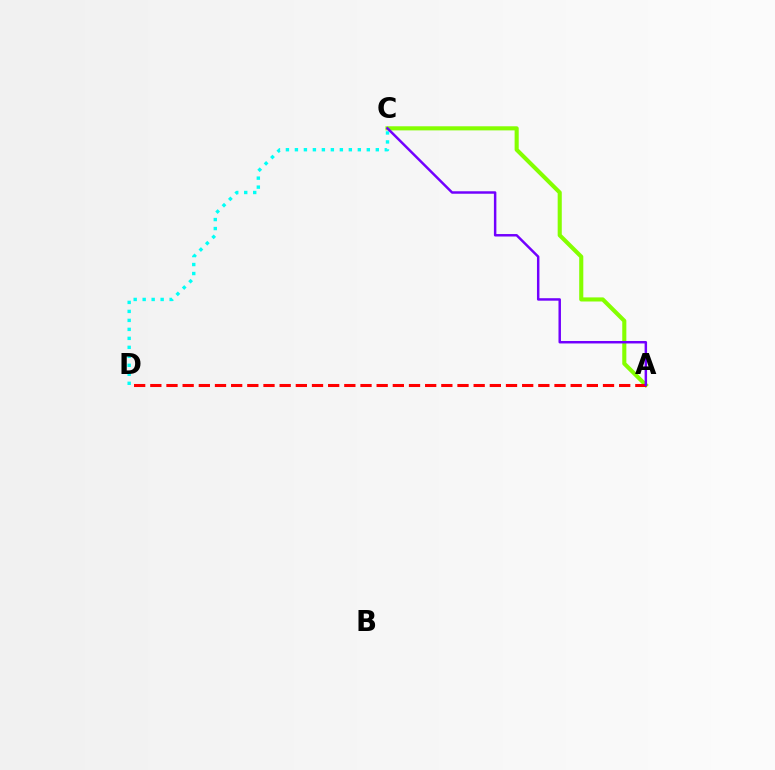{('C', 'D'): [{'color': '#00fff6', 'line_style': 'dotted', 'thickness': 2.44}], ('A', 'C'): [{'color': '#84ff00', 'line_style': 'solid', 'thickness': 2.95}, {'color': '#7200ff', 'line_style': 'solid', 'thickness': 1.78}], ('A', 'D'): [{'color': '#ff0000', 'line_style': 'dashed', 'thickness': 2.2}]}